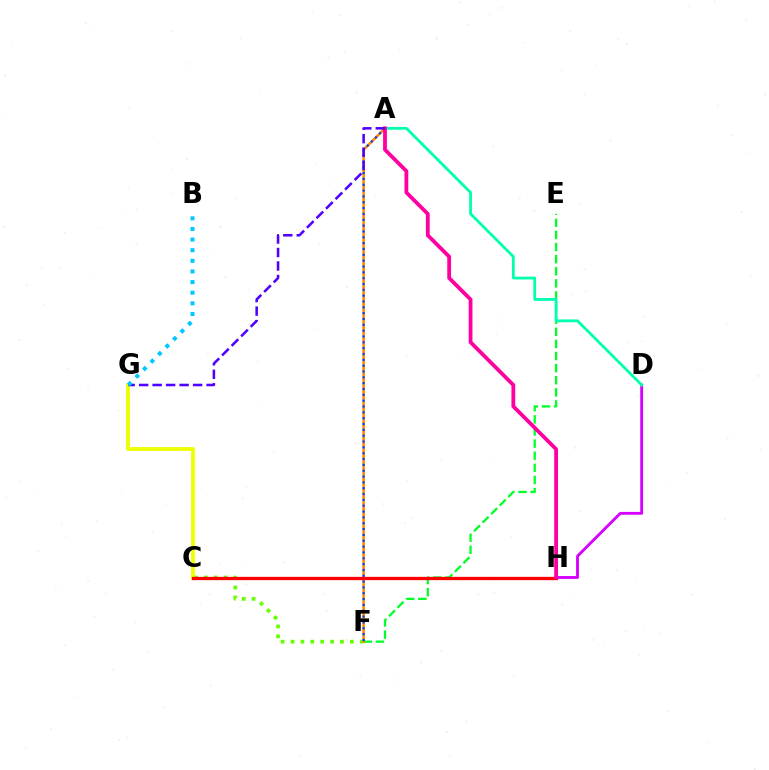{('E', 'F'): [{'color': '#00ff27', 'line_style': 'dashed', 'thickness': 1.64}], ('C', 'F'): [{'color': '#66ff00', 'line_style': 'dotted', 'thickness': 2.69}], ('A', 'F'): [{'color': '#ff8800', 'line_style': 'solid', 'thickness': 1.84}, {'color': '#003fff', 'line_style': 'dotted', 'thickness': 1.59}], ('C', 'G'): [{'color': '#eeff00', 'line_style': 'solid', 'thickness': 2.75}], ('D', 'H'): [{'color': '#d600ff', 'line_style': 'solid', 'thickness': 2.05}], ('A', 'D'): [{'color': '#00ffaf', 'line_style': 'solid', 'thickness': 2.01}], ('C', 'H'): [{'color': '#ff0000', 'line_style': 'solid', 'thickness': 2.37}], ('A', 'H'): [{'color': '#ff00a0', 'line_style': 'solid', 'thickness': 2.73}], ('A', 'G'): [{'color': '#4f00ff', 'line_style': 'dashed', 'thickness': 1.83}], ('B', 'G'): [{'color': '#00c7ff', 'line_style': 'dotted', 'thickness': 2.89}]}